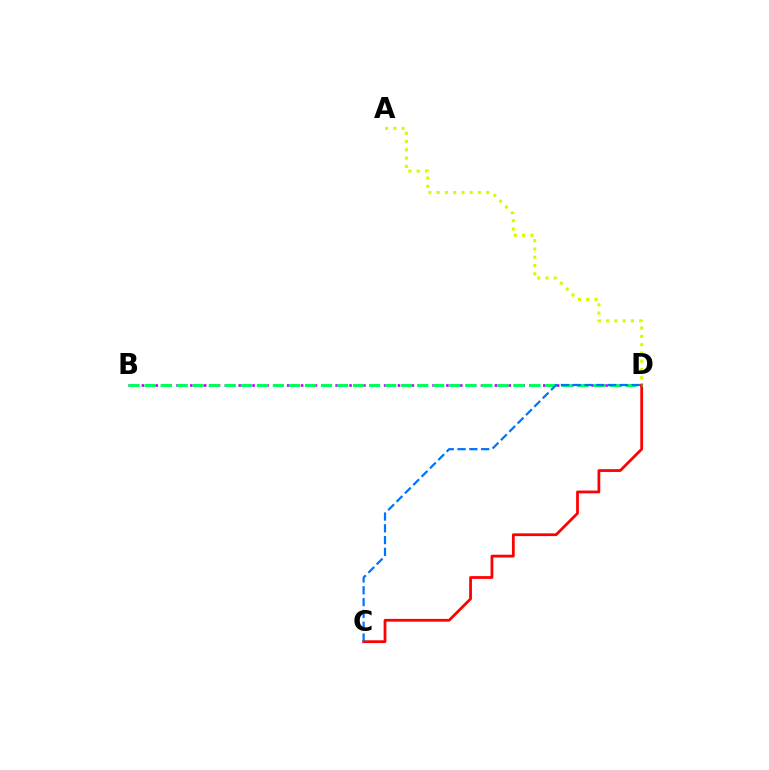{('B', 'D'): [{'color': '#b900ff', 'line_style': 'dotted', 'thickness': 1.88}, {'color': '#00ff5c', 'line_style': 'dashed', 'thickness': 2.18}], ('A', 'D'): [{'color': '#d1ff00', 'line_style': 'dotted', 'thickness': 2.25}], ('C', 'D'): [{'color': '#ff0000', 'line_style': 'solid', 'thickness': 1.99}, {'color': '#0074ff', 'line_style': 'dashed', 'thickness': 1.6}]}